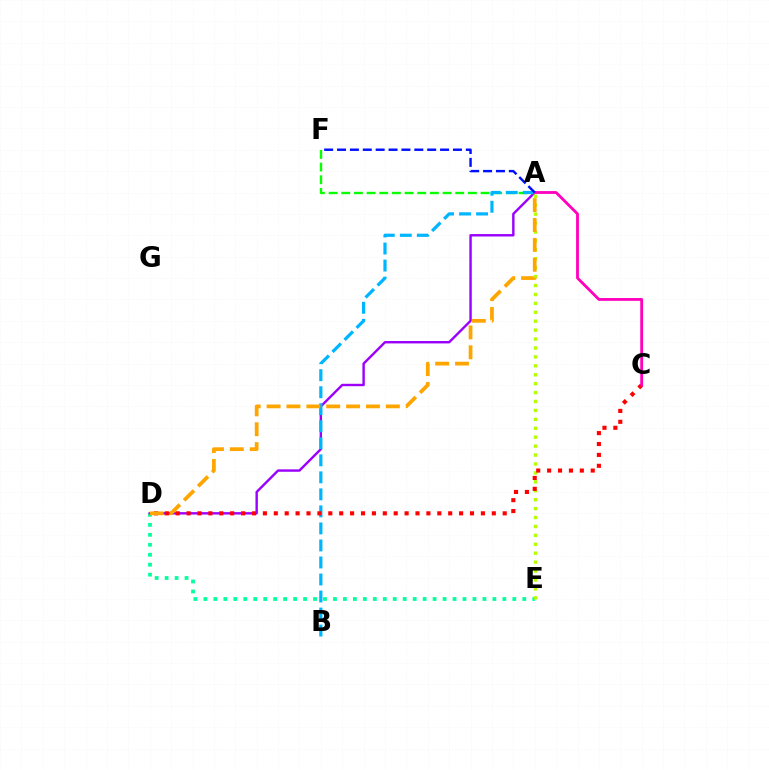{('D', 'E'): [{'color': '#00ff9d', 'line_style': 'dotted', 'thickness': 2.71}], ('A', 'D'): [{'color': '#9b00ff', 'line_style': 'solid', 'thickness': 1.73}, {'color': '#ffa500', 'line_style': 'dashed', 'thickness': 2.7}], ('A', 'E'): [{'color': '#b3ff00', 'line_style': 'dotted', 'thickness': 2.42}], ('A', 'F'): [{'color': '#08ff00', 'line_style': 'dashed', 'thickness': 1.72}, {'color': '#0010ff', 'line_style': 'dashed', 'thickness': 1.75}], ('A', 'B'): [{'color': '#00b5ff', 'line_style': 'dashed', 'thickness': 2.31}], ('C', 'D'): [{'color': '#ff0000', 'line_style': 'dotted', 'thickness': 2.96}], ('A', 'C'): [{'color': '#ff00bd', 'line_style': 'solid', 'thickness': 2.03}]}